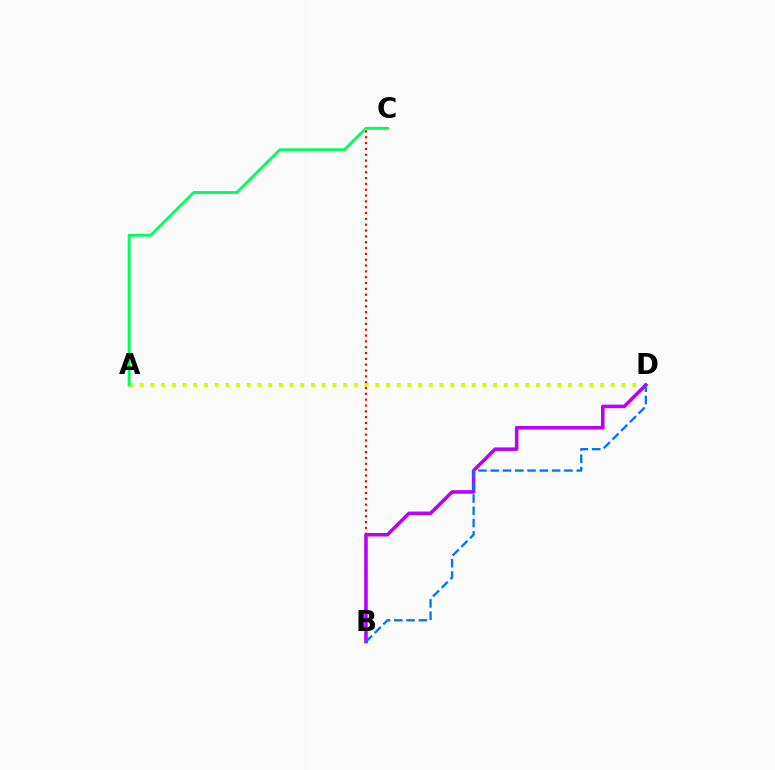{('B', 'C'): [{'color': '#ff0000', 'line_style': 'dotted', 'thickness': 1.58}], ('A', 'D'): [{'color': '#d1ff00', 'line_style': 'dotted', 'thickness': 2.91}], ('B', 'D'): [{'color': '#b900ff', 'line_style': 'solid', 'thickness': 2.56}, {'color': '#0074ff', 'line_style': 'dashed', 'thickness': 1.67}], ('A', 'C'): [{'color': '#00ff5c', 'line_style': 'solid', 'thickness': 2.05}]}